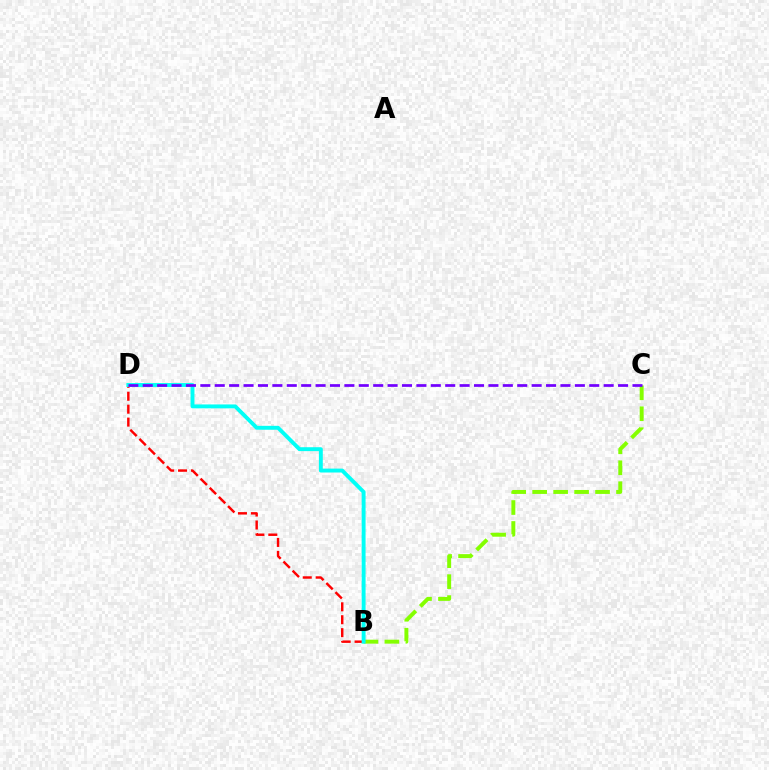{('B', 'D'): [{'color': '#ff0000', 'line_style': 'dashed', 'thickness': 1.76}, {'color': '#00fff6', 'line_style': 'solid', 'thickness': 2.81}], ('B', 'C'): [{'color': '#84ff00', 'line_style': 'dashed', 'thickness': 2.85}], ('C', 'D'): [{'color': '#7200ff', 'line_style': 'dashed', 'thickness': 1.96}]}